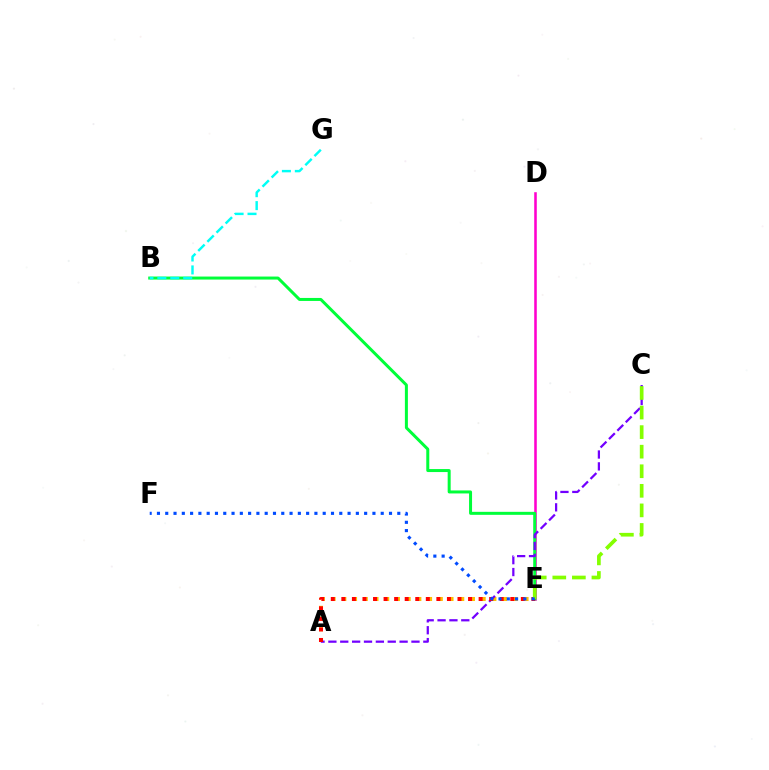{('D', 'E'): [{'color': '#ff00cf', 'line_style': 'solid', 'thickness': 1.84}], ('A', 'E'): [{'color': '#ffbd00', 'line_style': 'dotted', 'thickness': 2.91}, {'color': '#ff0000', 'line_style': 'dotted', 'thickness': 2.87}], ('B', 'E'): [{'color': '#00ff39', 'line_style': 'solid', 'thickness': 2.16}], ('B', 'G'): [{'color': '#00fff6', 'line_style': 'dashed', 'thickness': 1.76}], ('A', 'C'): [{'color': '#7200ff', 'line_style': 'dashed', 'thickness': 1.61}], ('C', 'E'): [{'color': '#84ff00', 'line_style': 'dashed', 'thickness': 2.66}], ('E', 'F'): [{'color': '#004bff', 'line_style': 'dotted', 'thickness': 2.25}]}